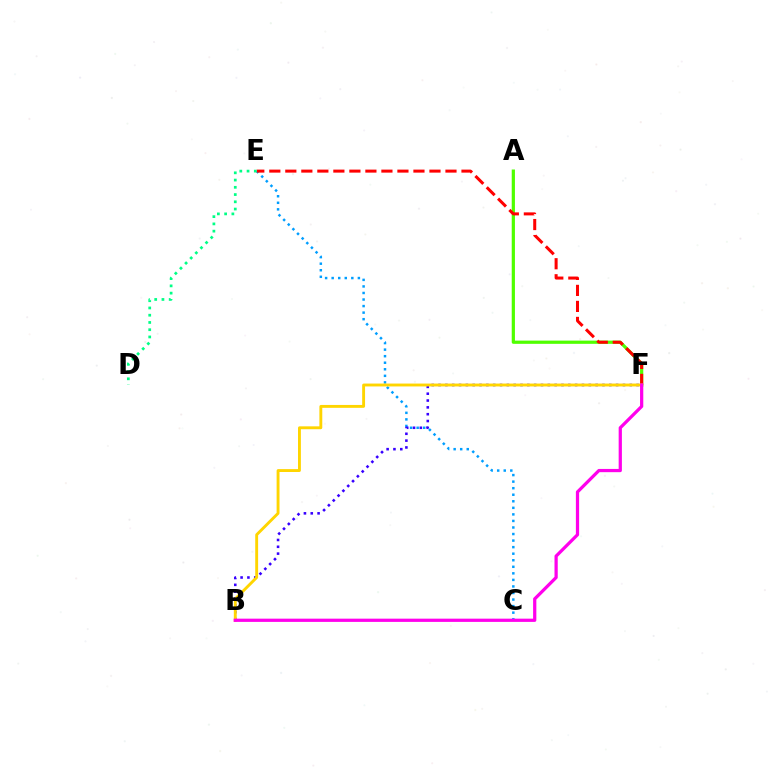{('C', 'E'): [{'color': '#009eff', 'line_style': 'dotted', 'thickness': 1.78}], ('A', 'F'): [{'color': '#4fff00', 'line_style': 'solid', 'thickness': 2.32}], ('B', 'F'): [{'color': '#3700ff', 'line_style': 'dotted', 'thickness': 1.86}, {'color': '#ffd500', 'line_style': 'solid', 'thickness': 2.08}, {'color': '#ff00ed', 'line_style': 'solid', 'thickness': 2.33}], ('E', 'F'): [{'color': '#ff0000', 'line_style': 'dashed', 'thickness': 2.18}], ('D', 'E'): [{'color': '#00ff86', 'line_style': 'dotted', 'thickness': 1.97}]}